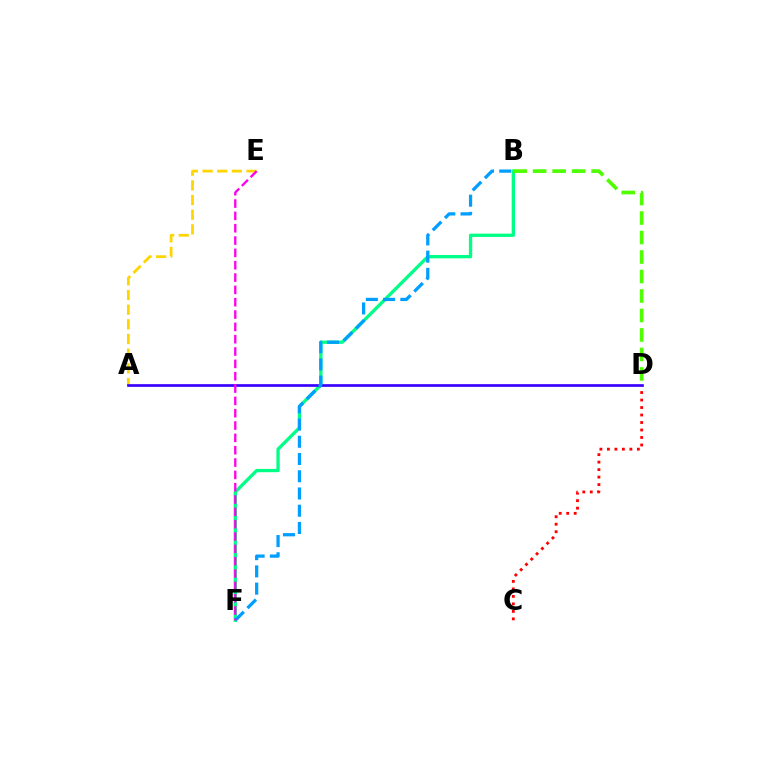{('C', 'D'): [{'color': '#ff0000', 'line_style': 'dotted', 'thickness': 2.04}], ('A', 'E'): [{'color': '#ffd500', 'line_style': 'dashed', 'thickness': 1.99}], ('B', 'F'): [{'color': '#00ff86', 'line_style': 'solid', 'thickness': 2.37}, {'color': '#009eff', 'line_style': 'dashed', 'thickness': 2.34}], ('A', 'D'): [{'color': '#3700ff', 'line_style': 'solid', 'thickness': 1.92}], ('E', 'F'): [{'color': '#ff00ed', 'line_style': 'dashed', 'thickness': 1.68}], ('B', 'D'): [{'color': '#4fff00', 'line_style': 'dashed', 'thickness': 2.65}]}